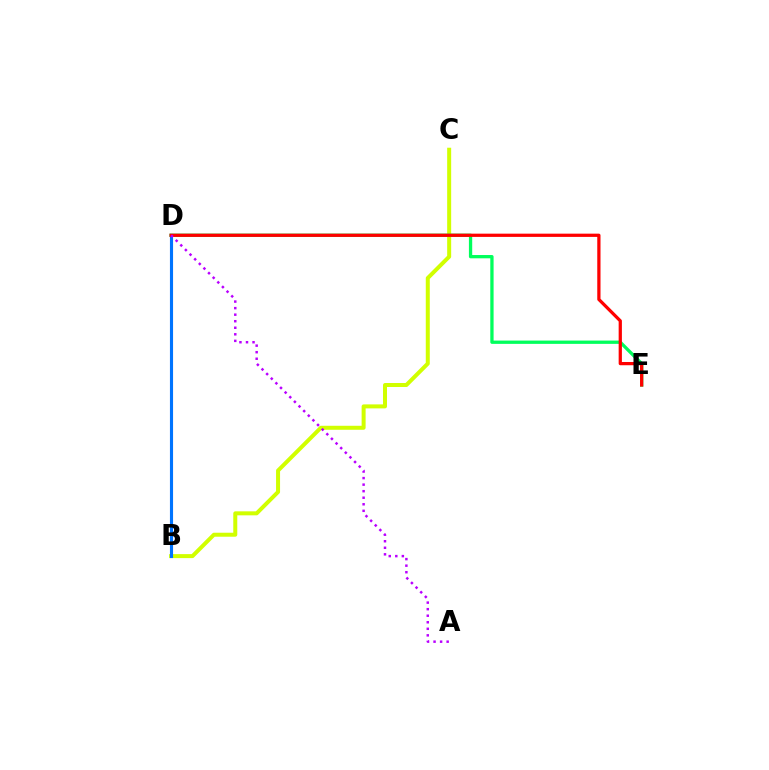{('B', 'C'): [{'color': '#d1ff00', 'line_style': 'solid', 'thickness': 2.88}], ('B', 'D'): [{'color': '#0074ff', 'line_style': 'solid', 'thickness': 2.24}], ('D', 'E'): [{'color': '#00ff5c', 'line_style': 'solid', 'thickness': 2.37}, {'color': '#ff0000', 'line_style': 'solid', 'thickness': 2.34}], ('A', 'D'): [{'color': '#b900ff', 'line_style': 'dotted', 'thickness': 1.78}]}